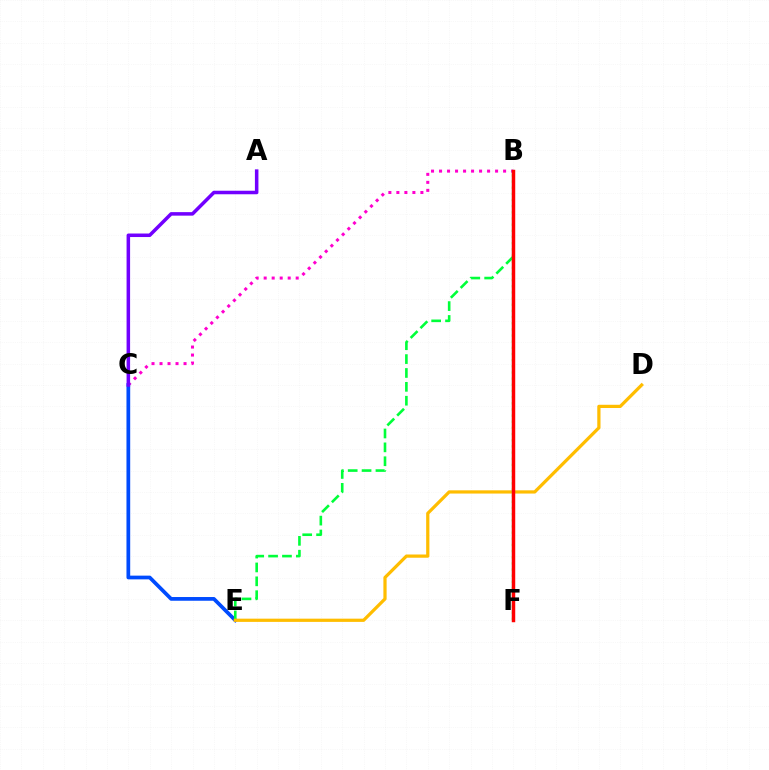{('B', 'C'): [{'color': '#ff00cf', 'line_style': 'dotted', 'thickness': 2.18}], ('B', 'F'): [{'color': '#84ff00', 'line_style': 'dotted', 'thickness': 1.67}, {'color': '#00fff6', 'line_style': 'solid', 'thickness': 1.6}, {'color': '#ff0000', 'line_style': 'solid', 'thickness': 2.49}], ('C', 'E'): [{'color': '#004bff', 'line_style': 'solid', 'thickness': 2.69}], ('B', 'E'): [{'color': '#00ff39', 'line_style': 'dashed', 'thickness': 1.88}], ('D', 'E'): [{'color': '#ffbd00', 'line_style': 'solid', 'thickness': 2.32}], ('A', 'C'): [{'color': '#7200ff', 'line_style': 'solid', 'thickness': 2.54}]}